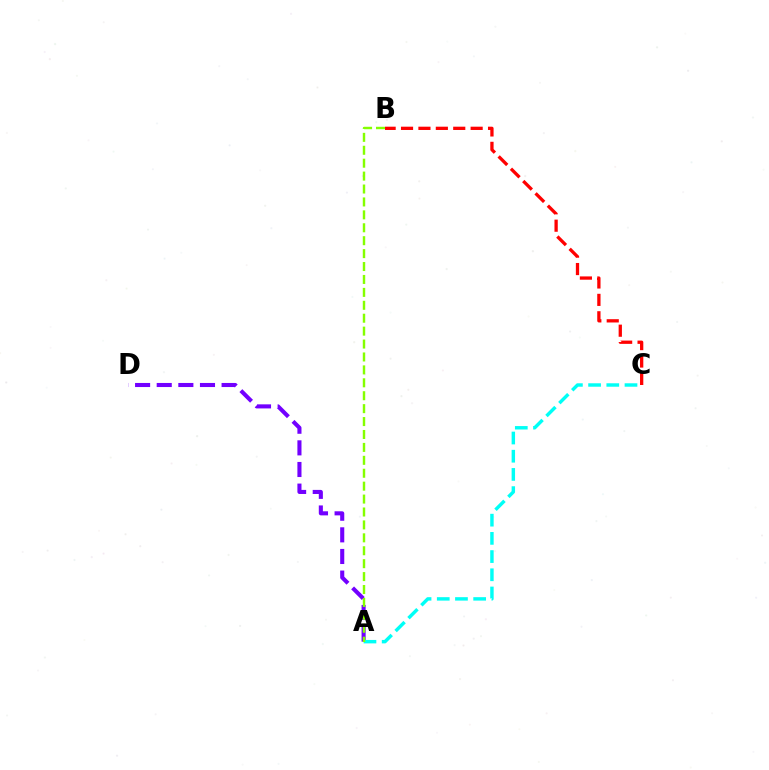{('A', 'D'): [{'color': '#7200ff', 'line_style': 'dashed', 'thickness': 2.94}], ('A', 'C'): [{'color': '#00fff6', 'line_style': 'dashed', 'thickness': 2.47}], ('A', 'B'): [{'color': '#84ff00', 'line_style': 'dashed', 'thickness': 1.76}], ('B', 'C'): [{'color': '#ff0000', 'line_style': 'dashed', 'thickness': 2.36}]}